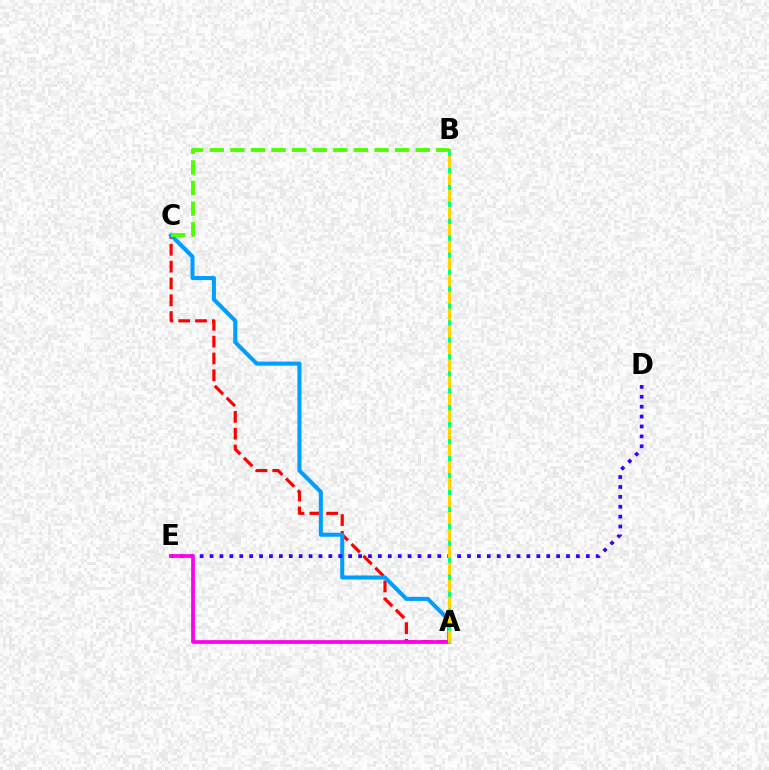{('A', 'C'): [{'color': '#ff0000', 'line_style': 'dashed', 'thickness': 2.29}, {'color': '#009eff', 'line_style': 'solid', 'thickness': 2.91}], ('D', 'E'): [{'color': '#3700ff', 'line_style': 'dotted', 'thickness': 2.69}], ('A', 'E'): [{'color': '#ff00ed', 'line_style': 'solid', 'thickness': 2.69}], ('B', 'C'): [{'color': '#4fff00', 'line_style': 'dashed', 'thickness': 2.8}], ('A', 'B'): [{'color': '#00ff86', 'line_style': 'solid', 'thickness': 2.13}, {'color': '#ffd500', 'line_style': 'dashed', 'thickness': 2.3}]}